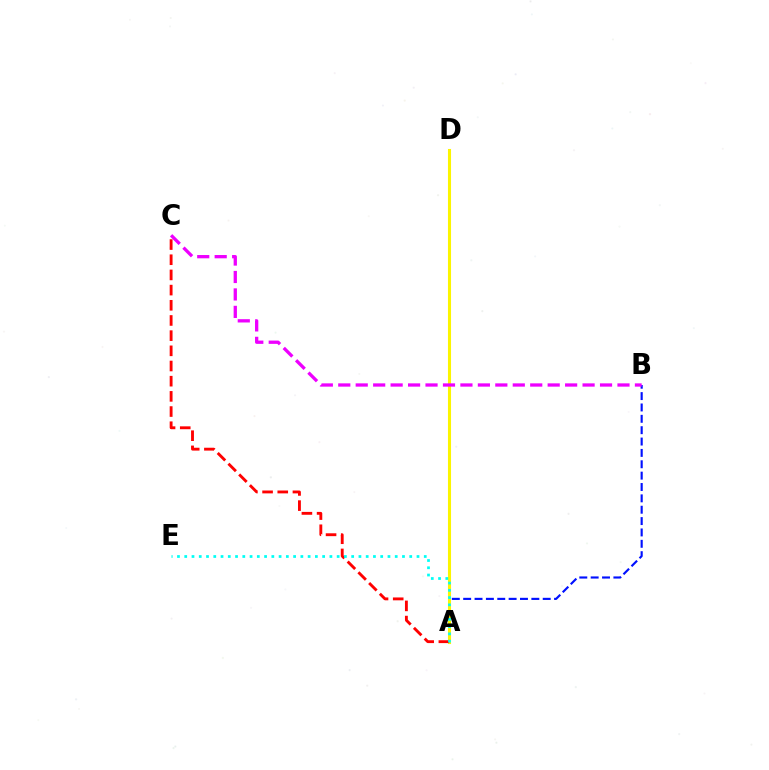{('A', 'B'): [{'color': '#0010ff', 'line_style': 'dashed', 'thickness': 1.54}], ('A', 'D'): [{'color': '#08ff00', 'line_style': 'dotted', 'thickness': 2.06}, {'color': '#fcf500', 'line_style': 'solid', 'thickness': 2.21}], ('A', 'C'): [{'color': '#ff0000', 'line_style': 'dashed', 'thickness': 2.06}], ('B', 'C'): [{'color': '#ee00ff', 'line_style': 'dashed', 'thickness': 2.37}], ('A', 'E'): [{'color': '#00fff6', 'line_style': 'dotted', 'thickness': 1.97}]}